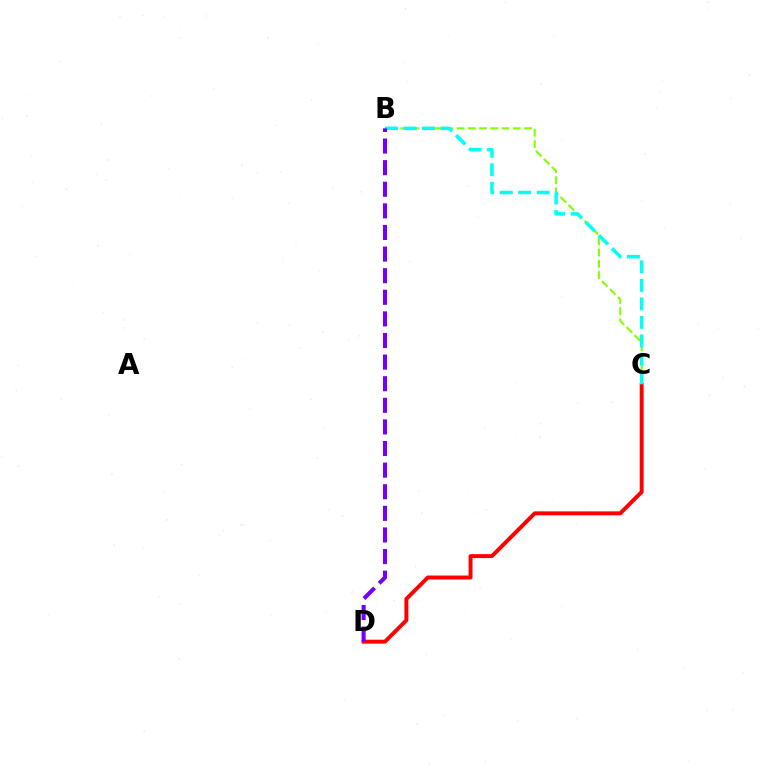{('B', 'C'): [{'color': '#84ff00', 'line_style': 'dashed', 'thickness': 1.53}, {'color': '#00fff6', 'line_style': 'dashed', 'thickness': 2.51}], ('C', 'D'): [{'color': '#ff0000', 'line_style': 'solid', 'thickness': 2.83}], ('B', 'D'): [{'color': '#7200ff', 'line_style': 'dashed', 'thickness': 2.94}]}